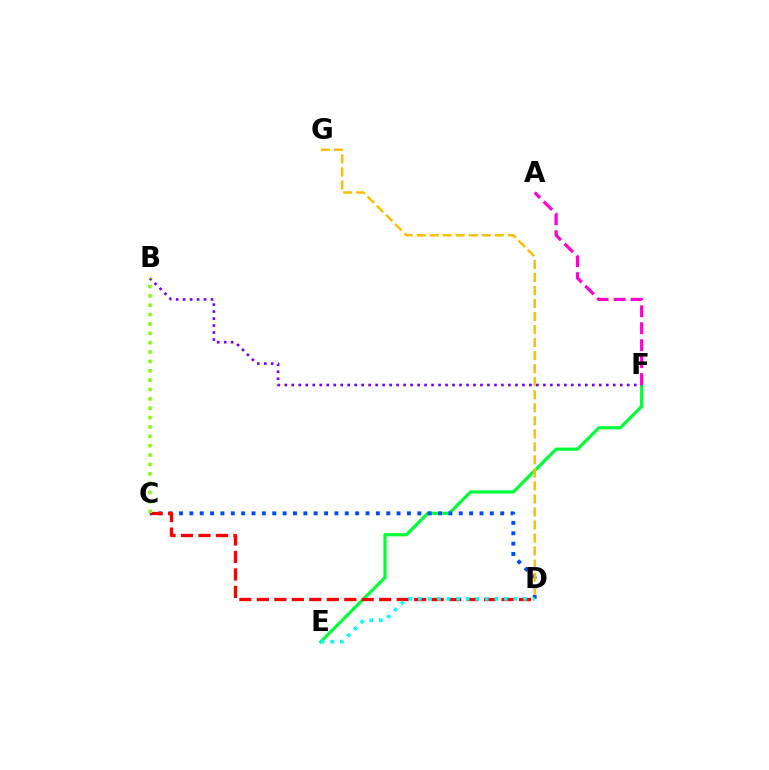{('E', 'F'): [{'color': '#00ff39', 'line_style': 'solid', 'thickness': 2.31}], ('B', 'F'): [{'color': '#7200ff', 'line_style': 'dotted', 'thickness': 1.9}], ('C', 'D'): [{'color': '#004bff', 'line_style': 'dotted', 'thickness': 2.81}, {'color': '#ff0000', 'line_style': 'dashed', 'thickness': 2.37}], ('A', 'F'): [{'color': '#ff00cf', 'line_style': 'dashed', 'thickness': 2.3}], ('D', 'G'): [{'color': '#ffbd00', 'line_style': 'dashed', 'thickness': 1.77}], ('D', 'E'): [{'color': '#00fff6', 'line_style': 'dotted', 'thickness': 2.6}], ('B', 'C'): [{'color': '#84ff00', 'line_style': 'dotted', 'thickness': 2.54}]}